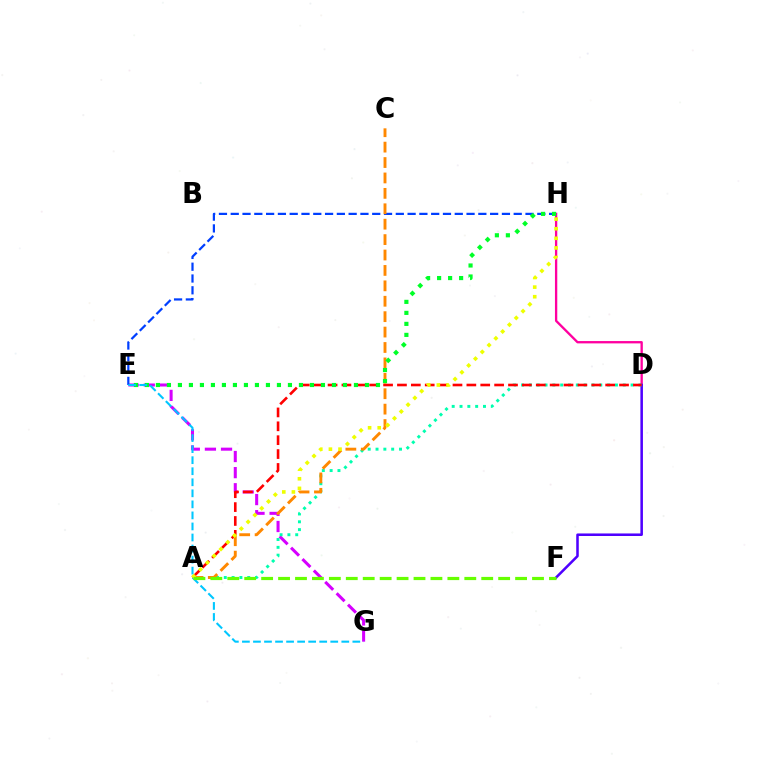{('E', 'G'): [{'color': '#d600ff', 'line_style': 'dashed', 'thickness': 2.19}, {'color': '#00c7ff', 'line_style': 'dashed', 'thickness': 1.5}], ('D', 'H'): [{'color': '#ff00a0', 'line_style': 'solid', 'thickness': 1.68}], ('D', 'F'): [{'color': '#4f00ff', 'line_style': 'solid', 'thickness': 1.83}], ('A', 'D'): [{'color': '#00ffaf', 'line_style': 'dotted', 'thickness': 2.13}, {'color': '#ff0000', 'line_style': 'dashed', 'thickness': 1.89}], ('E', 'H'): [{'color': '#003fff', 'line_style': 'dashed', 'thickness': 1.6}, {'color': '#00ff27', 'line_style': 'dotted', 'thickness': 2.99}], ('A', 'C'): [{'color': '#ff8800', 'line_style': 'dashed', 'thickness': 2.09}], ('A', 'H'): [{'color': '#eeff00', 'line_style': 'dotted', 'thickness': 2.61}], ('A', 'F'): [{'color': '#66ff00', 'line_style': 'dashed', 'thickness': 2.3}]}